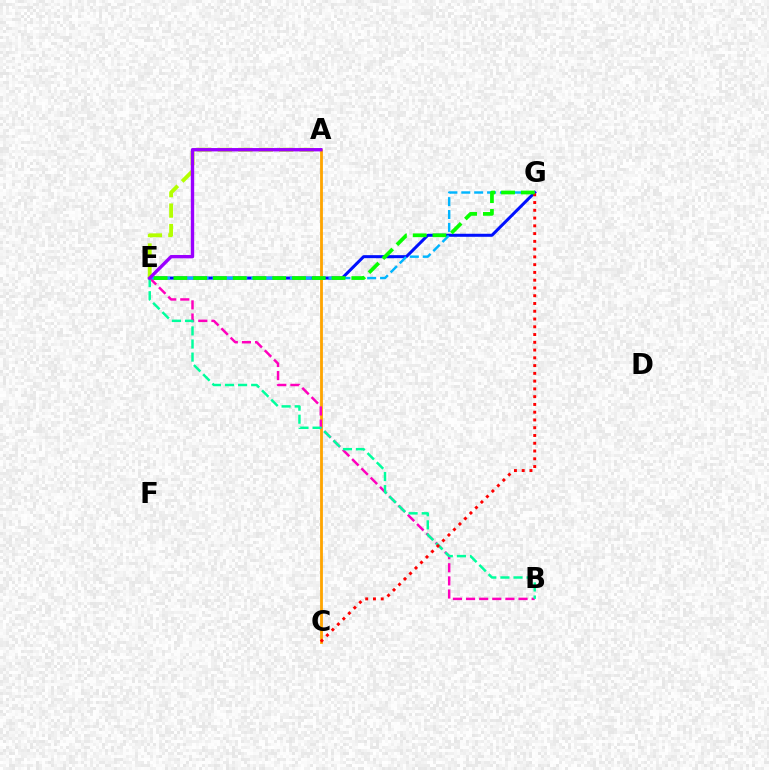{('E', 'G'): [{'color': '#0010ff', 'line_style': 'solid', 'thickness': 2.18}, {'color': '#00b5ff', 'line_style': 'dashed', 'thickness': 1.75}, {'color': '#08ff00', 'line_style': 'dashed', 'thickness': 2.69}], ('A', 'C'): [{'color': '#ffa500', 'line_style': 'solid', 'thickness': 2.02}], ('B', 'E'): [{'color': '#ff00bd', 'line_style': 'dashed', 'thickness': 1.78}, {'color': '#00ff9d', 'line_style': 'dashed', 'thickness': 1.78}], ('A', 'E'): [{'color': '#b3ff00', 'line_style': 'dashed', 'thickness': 2.78}, {'color': '#9b00ff', 'line_style': 'solid', 'thickness': 2.43}], ('C', 'G'): [{'color': '#ff0000', 'line_style': 'dotted', 'thickness': 2.11}]}